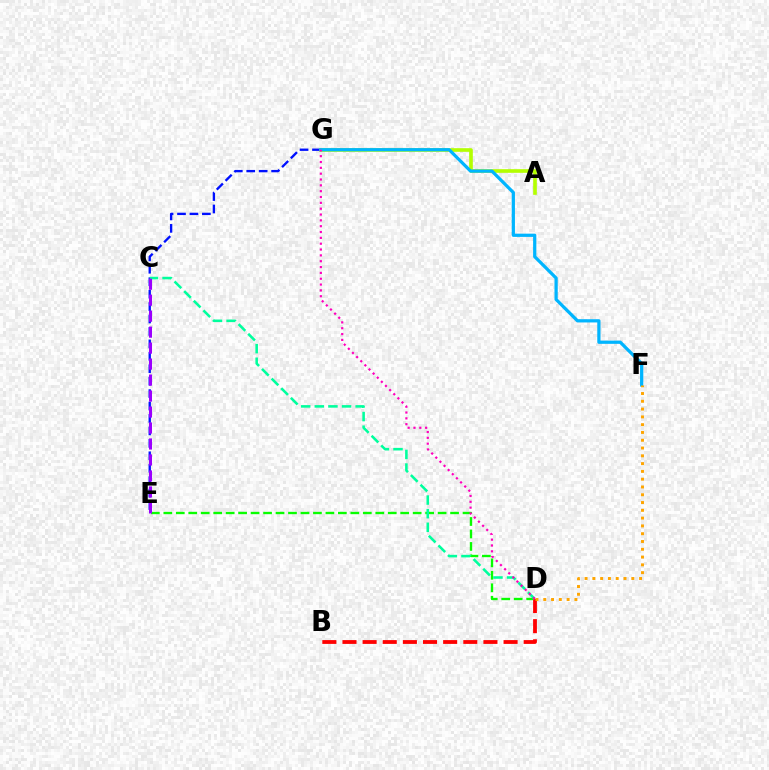{('E', 'G'): [{'color': '#0010ff', 'line_style': 'dashed', 'thickness': 1.69}], ('A', 'G'): [{'color': '#b3ff00', 'line_style': 'solid', 'thickness': 2.61}], ('D', 'E'): [{'color': '#08ff00', 'line_style': 'dashed', 'thickness': 1.69}], ('B', 'D'): [{'color': '#ff0000', 'line_style': 'dashed', 'thickness': 2.74}], ('F', 'G'): [{'color': '#00b5ff', 'line_style': 'solid', 'thickness': 2.33}], ('C', 'D'): [{'color': '#00ff9d', 'line_style': 'dashed', 'thickness': 1.85}], ('D', 'F'): [{'color': '#ffa500', 'line_style': 'dotted', 'thickness': 2.12}], ('D', 'G'): [{'color': '#ff00bd', 'line_style': 'dotted', 'thickness': 1.59}], ('C', 'E'): [{'color': '#9b00ff', 'line_style': 'dashed', 'thickness': 2.17}]}